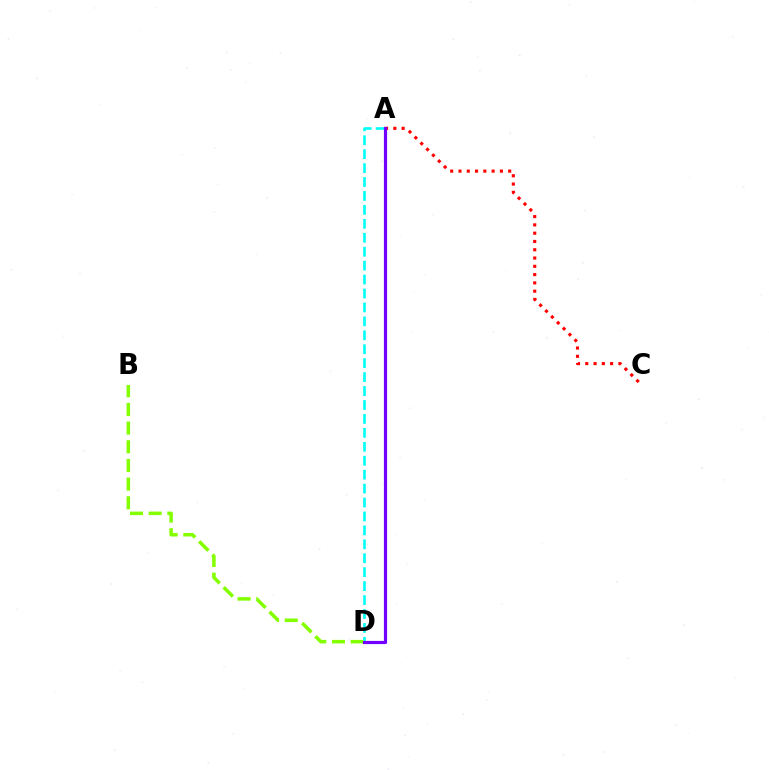{('A', 'D'): [{'color': '#00fff6', 'line_style': 'dashed', 'thickness': 1.89}, {'color': '#7200ff', 'line_style': 'solid', 'thickness': 2.29}], ('B', 'D'): [{'color': '#84ff00', 'line_style': 'dashed', 'thickness': 2.54}], ('A', 'C'): [{'color': '#ff0000', 'line_style': 'dotted', 'thickness': 2.25}]}